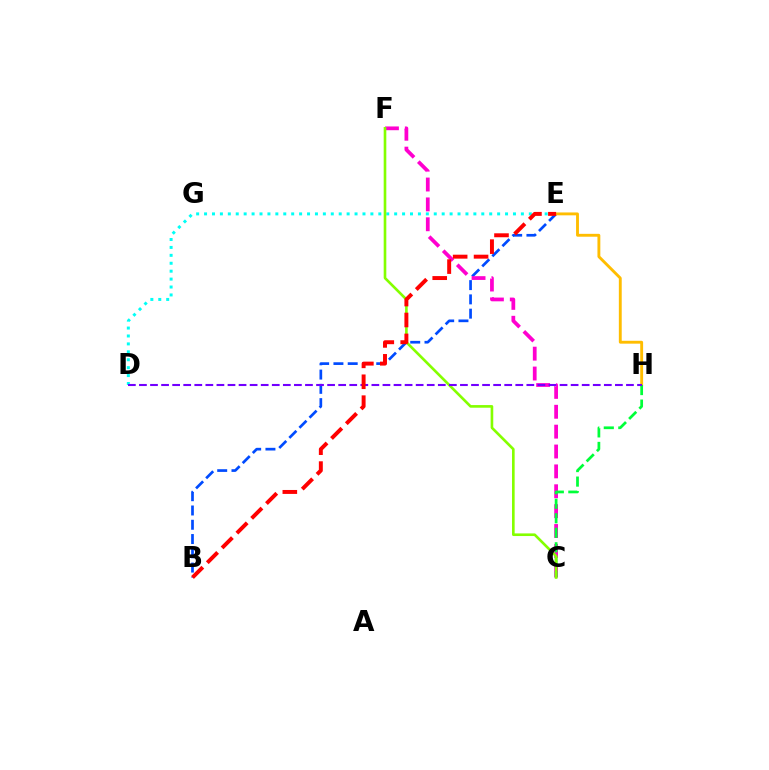{('D', 'E'): [{'color': '#00fff6', 'line_style': 'dotted', 'thickness': 2.15}], ('B', 'E'): [{'color': '#004bff', 'line_style': 'dashed', 'thickness': 1.94}, {'color': '#ff0000', 'line_style': 'dashed', 'thickness': 2.84}], ('C', 'F'): [{'color': '#ff00cf', 'line_style': 'dashed', 'thickness': 2.7}, {'color': '#84ff00', 'line_style': 'solid', 'thickness': 1.9}], ('E', 'H'): [{'color': '#ffbd00', 'line_style': 'solid', 'thickness': 2.07}], ('C', 'H'): [{'color': '#00ff39', 'line_style': 'dashed', 'thickness': 1.97}], ('D', 'H'): [{'color': '#7200ff', 'line_style': 'dashed', 'thickness': 1.5}]}